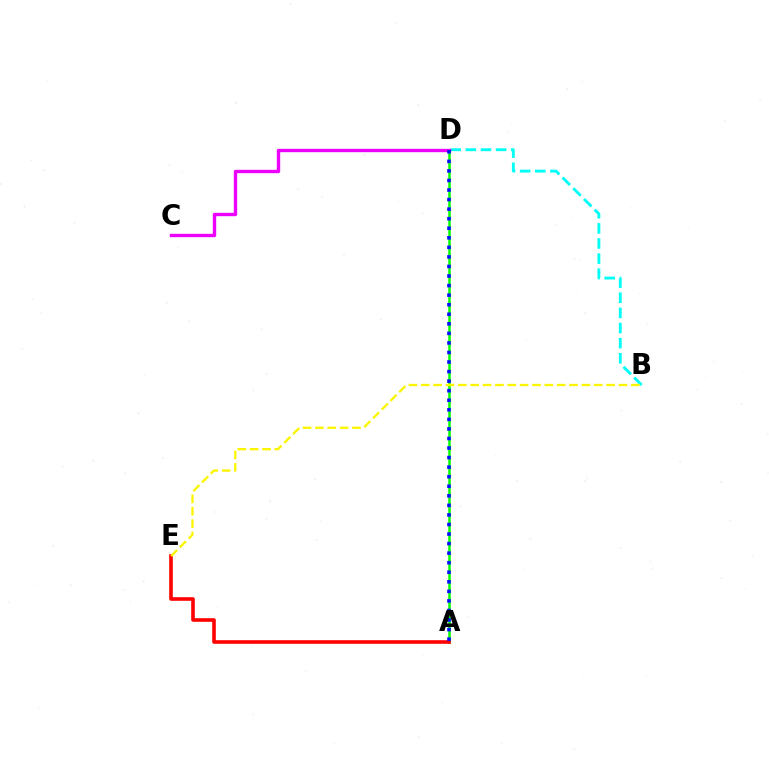{('A', 'D'): [{'color': '#08ff00', 'line_style': 'solid', 'thickness': 1.83}, {'color': '#0010ff', 'line_style': 'dotted', 'thickness': 2.6}], ('B', 'D'): [{'color': '#00fff6', 'line_style': 'dashed', 'thickness': 2.06}], ('A', 'E'): [{'color': '#ff0000', 'line_style': 'solid', 'thickness': 2.59}], ('C', 'D'): [{'color': '#ee00ff', 'line_style': 'solid', 'thickness': 2.43}], ('B', 'E'): [{'color': '#fcf500', 'line_style': 'dashed', 'thickness': 1.68}]}